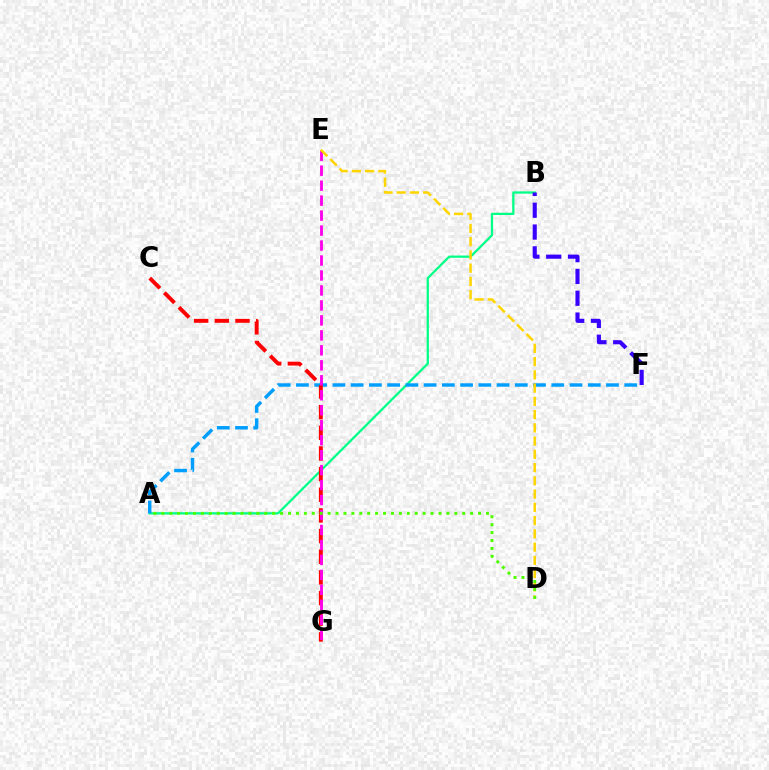{('A', 'B'): [{'color': '#00ff86', 'line_style': 'solid', 'thickness': 1.63}], ('A', 'F'): [{'color': '#009eff', 'line_style': 'dashed', 'thickness': 2.48}], ('C', 'G'): [{'color': '#ff0000', 'line_style': 'dashed', 'thickness': 2.81}], ('E', 'G'): [{'color': '#ff00ed', 'line_style': 'dashed', 'thickness': 2.03}], ('D', 'E'): [{'color': '#ffd500', 'line_style': 'dashed', 'thickness': 1.8}], ('A', 'D'): [{'color': '#4fff00', 'line_style': 'dotted', 'thickness': 2.15}], ('B', 'F'): [{'color': '#3700ff', 'line_style': 'dashed', 'thickness': 2.96}]}